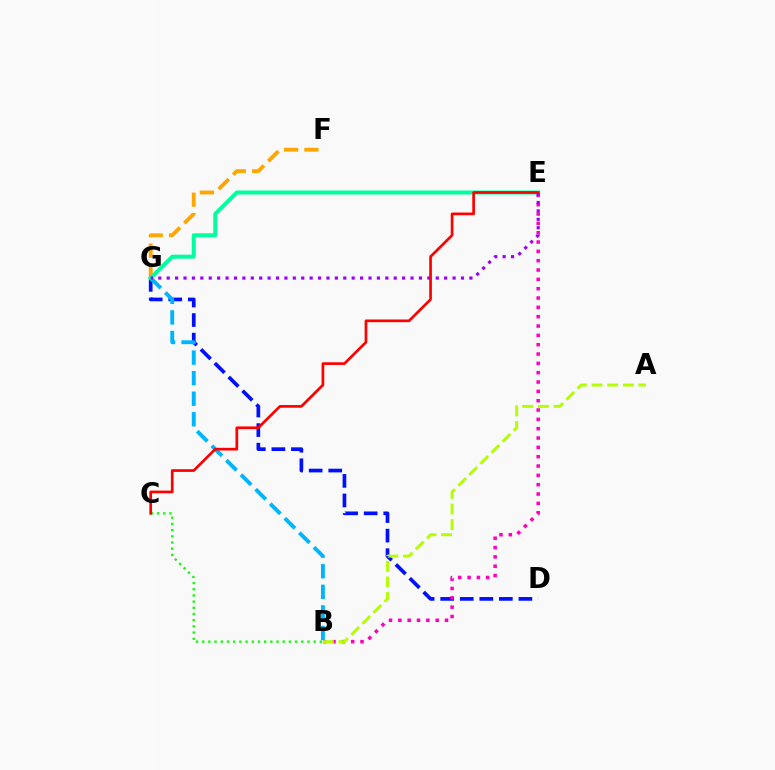{('D', 'G'): [{'color': '#0010ff', 'line_style': 'dashed', 'thickness': 2.66}], ('F', 'G'): [{'color': '#ffa500', 'line_style': 'dashed', 'thickness': 2.76}], ('B', 'E'): [{'color': '#ff00bd', 'line_style': 'dotted', 'thickness': 2.54}], ('B', 'G'): [{'color': '#00b5ff', 'line_style': 'dashed', 'thickness': 2.79}], ('A', 'B'): [{'color': '#b3ff00', 'line_style': 'dashed', 'thickness': 2.12}], ('B', 'C'): [{'color': '#08ff00', 'line_style': 'dotted', 'thickness': 1.68}], ('E', 'G'): [{'color': '#00ff9d', 'line_style': 'solid', 'thickness': 2.88}, {'color': '#9b00ff', 'line_style': 'dotted', 'thickness': 2.28}], ('C', 'E'): [{'color': '#ff0000', 'line_style': 'solid', 'thickness': 1.94}]}